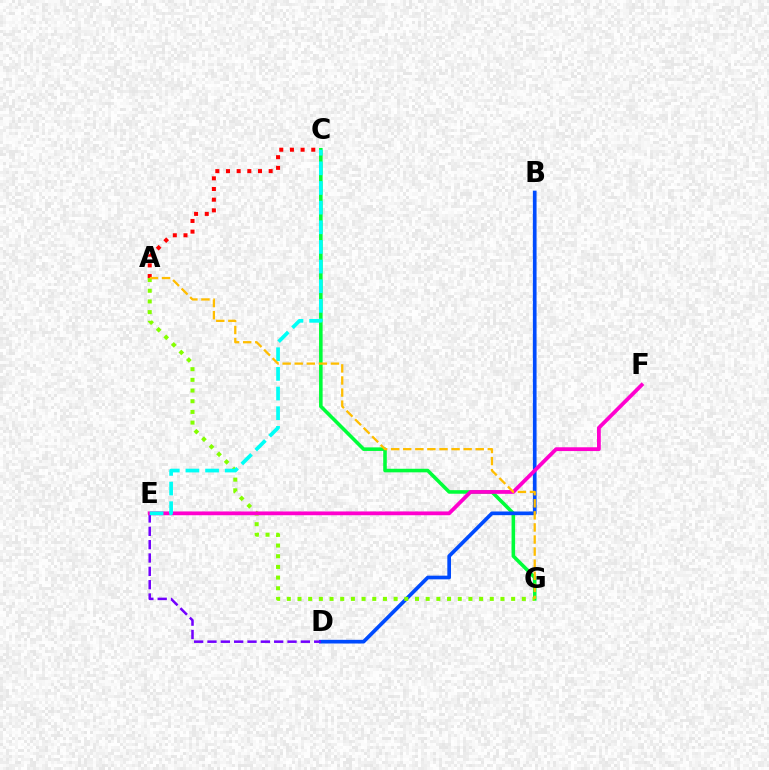{('C', 'G'): [{'color': '#00ff39', 'line_style': 'solid', 'thickness': 2.57}], ('B', 'D'): [{'color': '#004bff', 'line_style': 'solid', 'thickness': 2.65}], ('D', 'E'): [{'color': '#7200ff', 'line_style': 'dashed', 'thickness': 1.81}], ('A', 'G'): [{'color': '#84ff00', 'line_style': 'dotted', 'thickness': 2.9}, {'color': '#ffbd00', 'line_style': 'dashed', 'thickness': 1.64}], ('A', 'C'): [{'color': '#ff0000', 'line_style': 'dotted', 'thickness': 2.9}], ('E', 'F'): [{'color': '#ff00cf', 'line_style': 'solid', 'thickness': 2.73}], ('C', 'E'): [{'color': '#00fff6', 'line_style': 'dashed', 'thickness': 2.67}]}